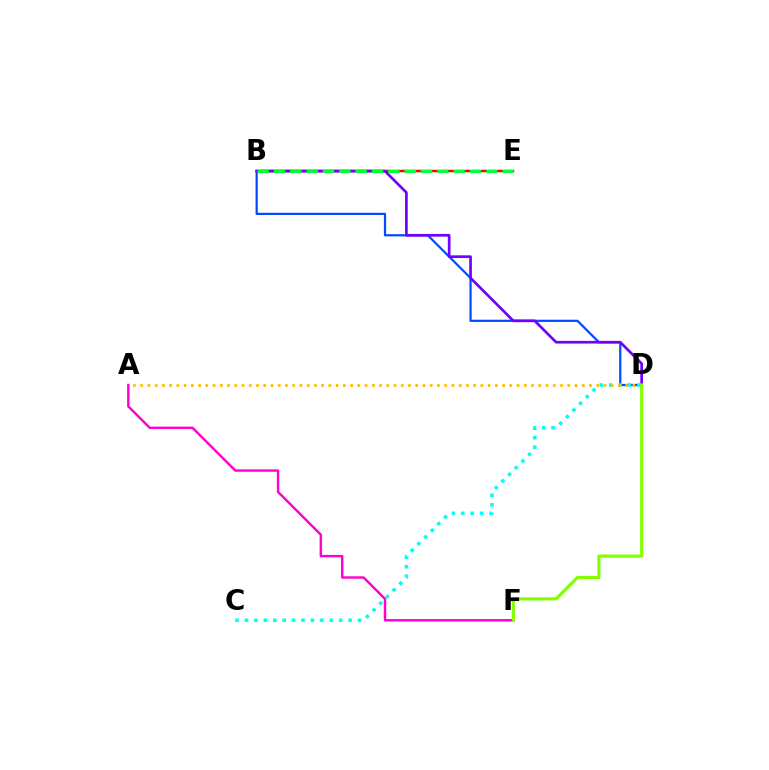{('A', 'F'): [{'color': '#ff00cf', 'line_style': 'solid', 'thickness': 1.75}], ('B', 'D'): [{'color': '#004bff', 'line_style': 'solid', 'thickness': 1.6}, {'color': '#7200ff', 'line_style': 'solid', 'thickness': 1.94}], ('C', 'D'): [{'color': '#00fff6', 'line_style': 'dotted', 'thickness': 2.56}], ('A', 'D'): [{'color': '#ffbd00', 'line_style': 'dotted', 'thickness': 1.97}], ('B', 'E'): [{'color': '#ff0000', 'line_style': 'solid', 'thickness': 1.78}, {'color': '#00ff39', 'line_style': 'dashed', 'thickness': 2.22}], ('D', 'F'): [{'color': '#84ff00', 'line_style': 'solid', 'thickness': 2.26}]}